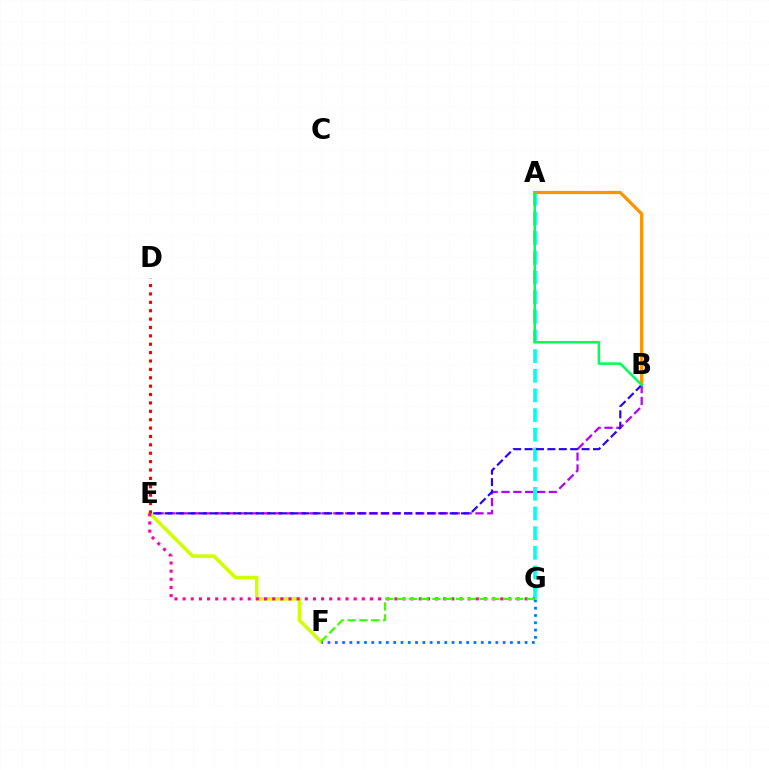{('A', 'B'): [{'color': '#ff9400', 'line_style': 'solid', 'thickness': 2.35}, {'color': '#00ff5c', 'line_style': 'solid', 'thickness': 1.81}], ('B', 'E'): [{'color': '#b900ff', 'line_style': 'dashed', 'thickness': 1.61}, {'color': '#2500ff', 'line_style': 'dashed', 'thickness': 1.55}], ('A', 'G'): [{'color': '#00fff6', 'line_style': 'dashed', 'thickness': 2.67}], ('E', 'F'): [{'color': '#d1ff00', 'line_style': 'solid', 'thickness': 2.56}], ('E', 'G'): [{'color': '#ff00ac', 'line_style': 'dotted', 'thickness': 2.21}], ('F', 'G'): [{'color': '#0074ff', 'line_style': 'dotted', 'thickness': 1.98}, {'color': '#3dff00', 'line_style': 'dashed', 'thickness': 1.6}], ('D', 'E'): [{'color': '#ff0000', 'line_style': 'dotted', 'thickness': 2.28}]}